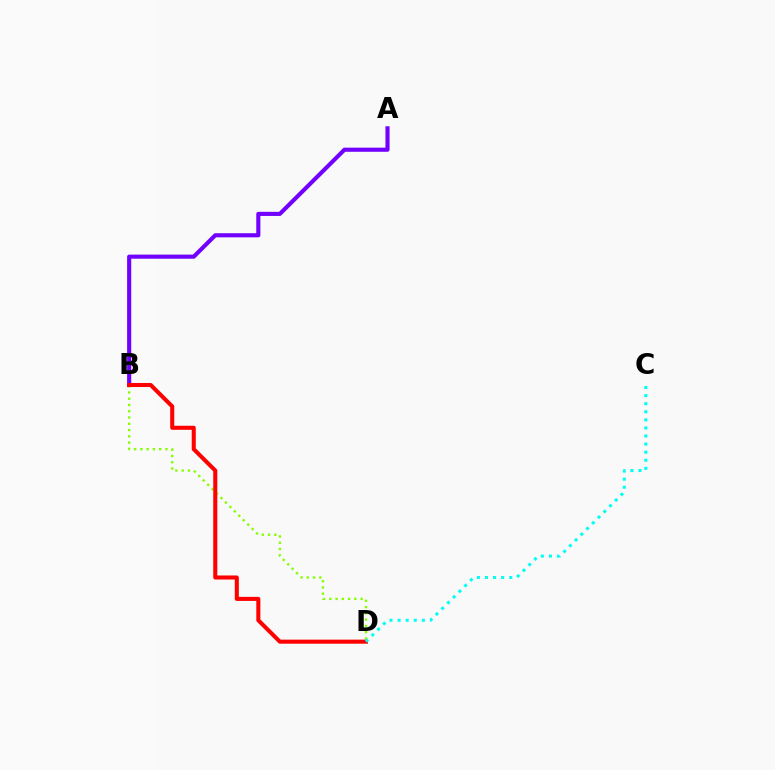{('B', 'D'): [{'color': '#84ff00', 'line_style': 'dotted', 'thickness': 1.7}, {'color': '#ff0000', 'line_style': 'solid', 'thickness': 2.92}], ('A', 'B'): [{'color': '#7200ff', 'line_style': 'solid', 'thickness': 2.96}], ('C', 'D'): [{'color': '#00fff6', 'line_style': 'dotted', 'thickness': 2.2}]}